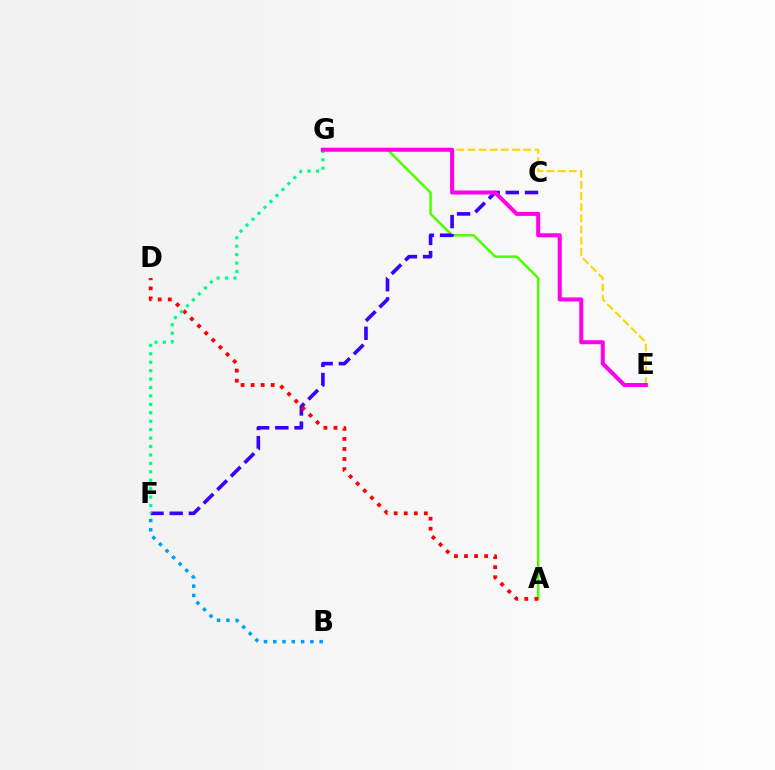{('E', 'G'): [{'color': '#ffd500', 'line_style': 'dashed', 'thickness': 1.52}, {'color': '#ff00ed', 'line_style': 'solid', 'thickness': 2.9}], ('A', 'G'): [{'color': '#4fff00', 'line_style': 'solid', 'thickness': 1.81}], ('C', 'F'): [{'color': '#3700ff', 'line_style': 'dashed', 'thickness': 2.61}], ('A', 'D'): [{'color': '#ff0000', 'line_style': 'dotted', 'thickness': 2.73}], ('B', 'F'): [{'color': '#009eff', 'line_style': 'dotted', 'thickness': 2.52}], ('F', 'G'): [{'color': '#00ff86', 'line_style': 'dotted', 'thickness': 2.29}]}